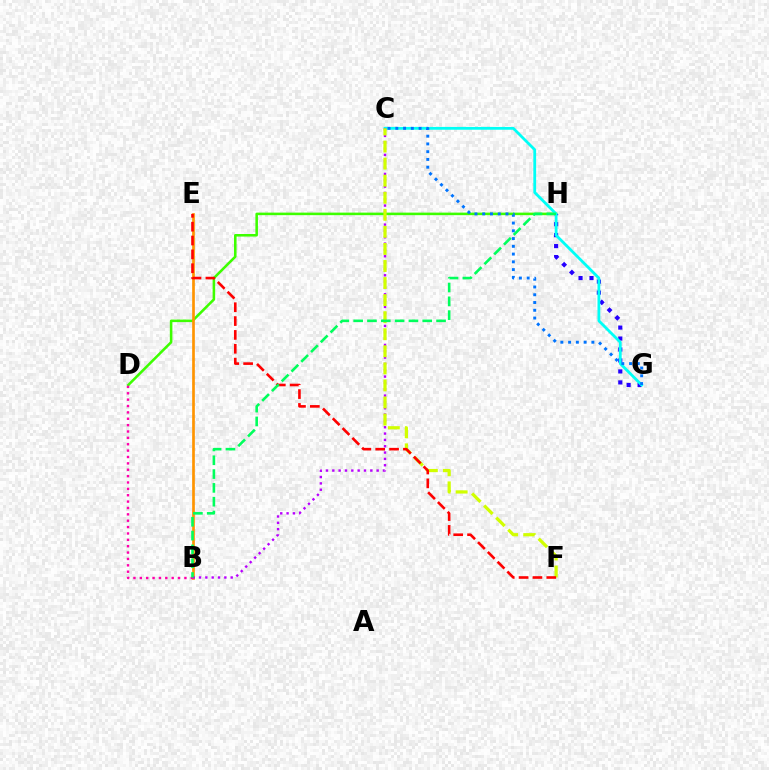{('D', 'H'): [{'color': '#3dff00', 'line_style': 'solid', 'thickness': 1.84}], ('B', 'E'): [{'color': '#ff9400', 'line_style': 'solid', 'thickness': 1.93}], ('G', 'H'): [{'color': '#2500ff', 'line_style': 'dotted', 'thickness': 2.98}], ('C', 'G'): [{'color': '#00fff6', 'line_style': 'solid', 'thickness': 2.01}, {'color': '#0074ff', 'line_style': 'dotted', 'thickness': 2.11}], ('B', 'C'): [{'color': '#b900ff', 'line_style': 'dotted', 'thickness': 1.72}], ('C', 'F'): [{'color': '#d1ff00', 'line_style': 'dashed', 'thickness': 2.32}], ('E', 'F'): [{'color': '#ff0000', 'line_style': 'dashed', 'thickness': 1.88}], ('B', 'D'): [{'color': '#ff00ac', 'line_style': 'dotted', 'thickness': 1.73}], ('B', 'H'): [{'color': '#00ff5c', 'line_style': 'dashed', 'thickness': 1.88}]}